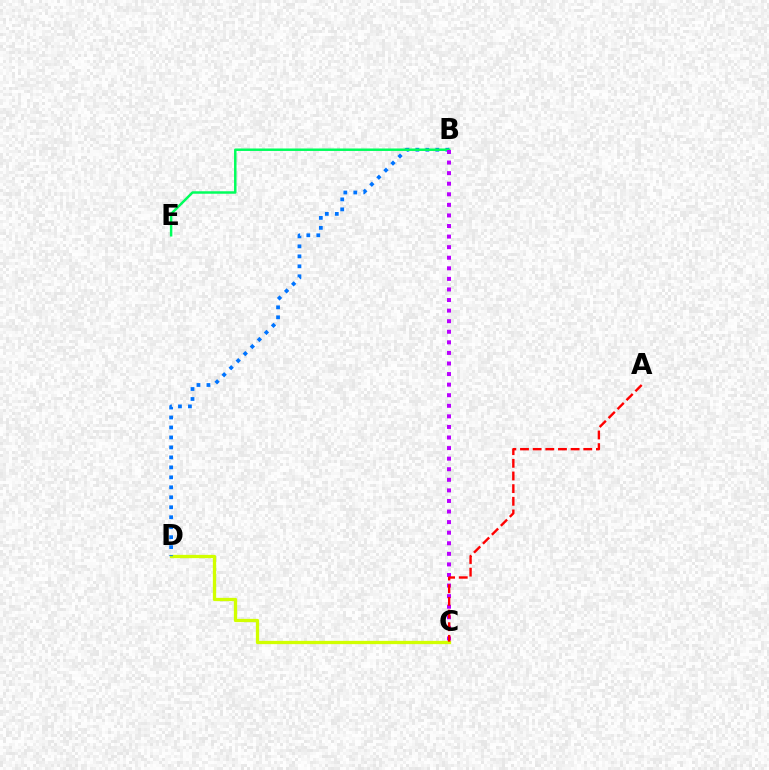{('C', 'D'): [{'color': '#d1ff00', 'line_style': 'solid', 'thickness': 2.36}], ('B', 'D'): [{'color': '#0074ff', 'line_style': 'dotted', 'thickness': 2.71}], ('B', 'E'): [{'color': '#00ff5c', 'line_style': 'solid', 'thickness': 1.78}], ('B', 'C'): [{'color': '#b900ff', 'line_style': 'dotted', 'thickness': 2.87}], ('A', 'C'): [{'color': '#ff0000', 'line_style': 'dashed', 'thickness': 1.72}]}